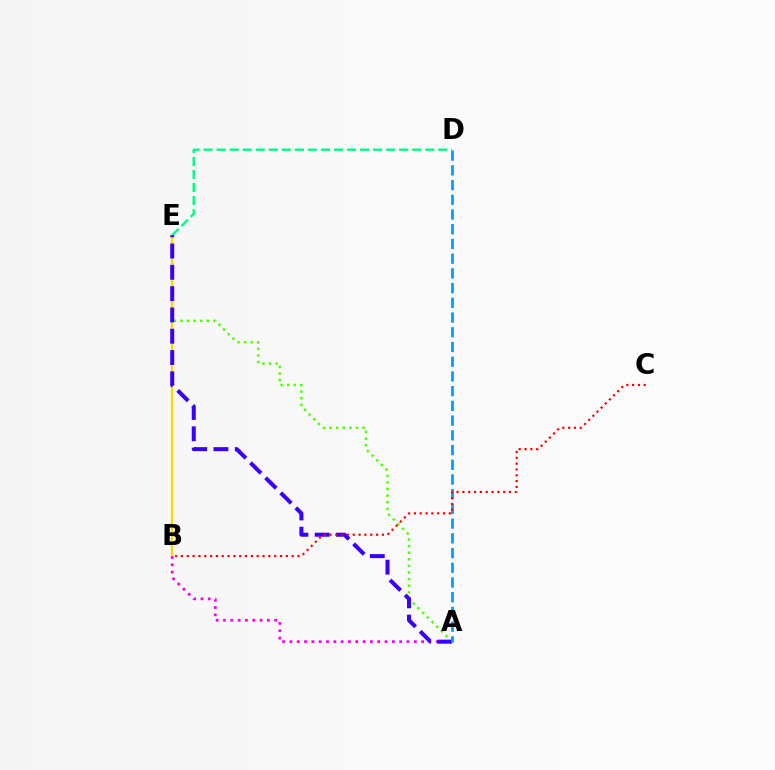{('A', 'E'): [{'color': '#4fff00', 'line_style': 'dotted', 'thickness': 1.79}, {'color': '#3700ff', 'line_style': 'dashed', 'thickness': 2.89}], ('B', 'E'): [{'color': '#ffd500', 'line_style': 'solid', 'thickness': 1.62}], ('D', 'E'): [{'color': '#00ff86', 'line_style': 'dashed', 'thickness': 1.77}], ('A', 'B'): [{'color': '#ff00ed', 'line_style': 'dotted', 'thickness': 1.99}], ('A', 'D'): [{'color': '#009eff', 'line_style': 'dashed', 'thickness': 2.0}], ('B', 'C'): [{'color': '#ff0000', 'line_style': 'dotted', 'thickness': 1.58}]}